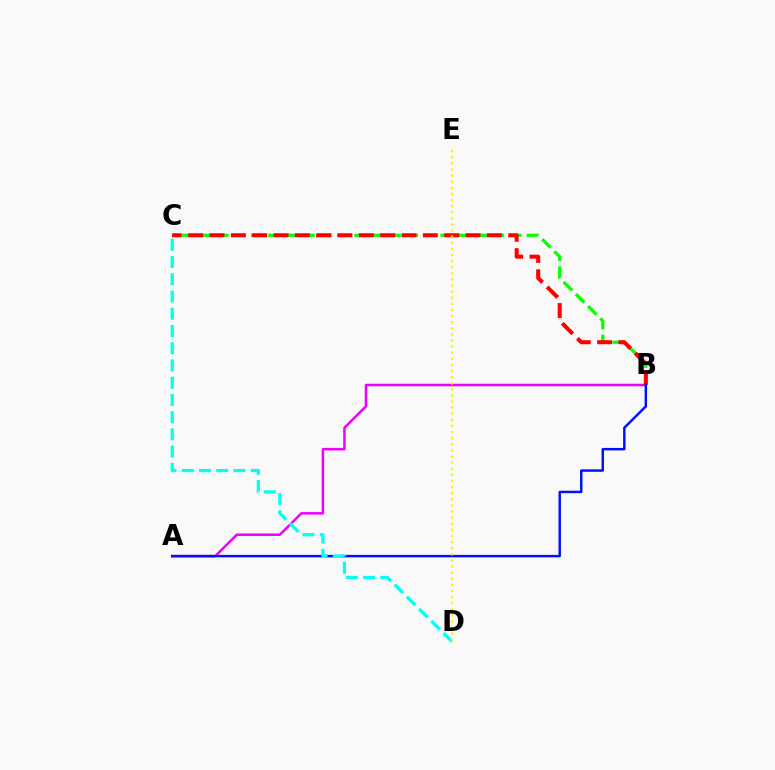{('A', 'B'): [{'color': '#ee00ff', 'line_style': 'solid', 'thickness': 1.81}, {'color': '#0010ff', 'line_style': 'solid', 'thickness': 1.77}], ('B', 'C'): [{'color': '#08ff00', 'line_style': 'dashed', 'thickness': 2.34}, {'color': '#ff0000', 'line_style': 'dashed', 'thickness': 2.9}], ('C', 'D'): [{'color': '#00fff6', 'line_style': 'dashed', 'thickness': 2.34}], ('D', 'E'): [{'color': '#fcf500', 'line_style': 'dotted', 'thickness': 1.66}]}